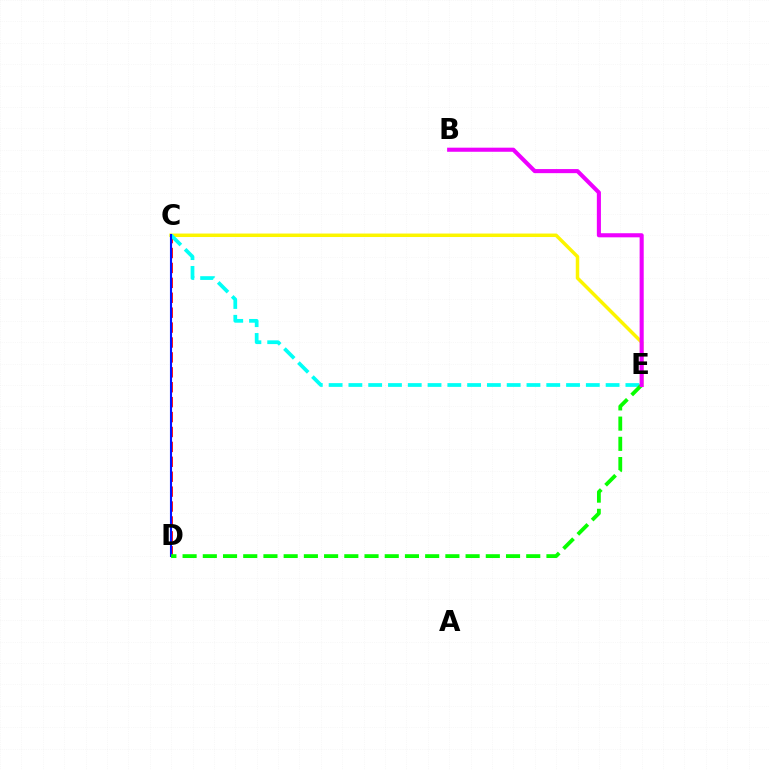{('C', 'D'): [{'color': '#ff0000', 'line_style': 'dashed', 'thickness': 2.03}, {'color': '#0010ff', 'line_style': 'solid', 'thickness': 1.52}], ('C', 'E'): [{'color': '#fcf500', 'line_style': 'solid', 'thickness': 2.5}, {'color': '#00fff6', 'line_style': 'dashed', 'thickness': 2.69}], ('D', 'E'): [{'color': '#08ff00', 'line_style': 'dashed', 'thickness': 2.75}], ('B', 'E'): [{'color': '#ee00ff', 'line_style': 'solid', 'thickness': 2.95}]}